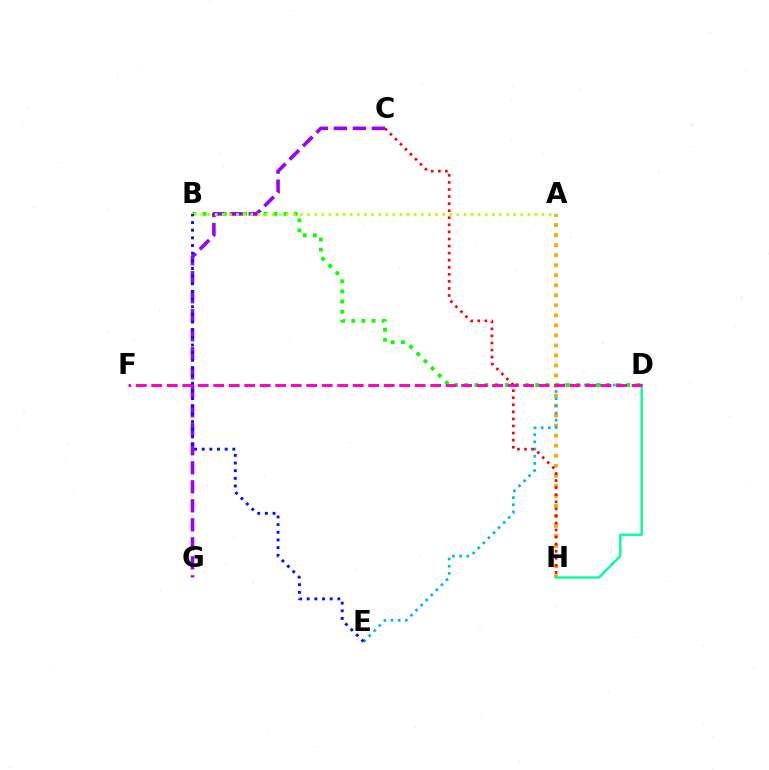{('A', 'H'): [{'color': '#ffa500', 'line_style': 'dotted', 'thickness': 2.73}], ('D', 'E'): [{'color': '#00b5ff', 'line_style': 'dotted', 'thickness': 1.95}], ('D', 'H'): [{'color': '#00ff9d', 'line_style': 'solid', 'thickness': 1.7}], ('B', 'D'): [{'color': '#08ff00', 'line_style': 'dotted', 'thickness': 2.75}], ('C', 'H'): [{'color': '#ff0000', 'line_style': 'dotted', 'thickness': 1.92}], ('C', 'G'): [{'color': '#9b00ff', 'line_style': 'dashed', 'thickness': 2.58}], ('D', 'F'): [{'color': '#ff00bd', 'line_style': 'dashed', 'thickness': 2.11}], ('A', 'B'): [{'color': '#b3ff00', 'line_style': 'dotted', 'thickness': 1.93}], ('B', 'E'): [{'color': '#0010ff', 'line_style': 'dotted', 'thickness': 2.08}]}